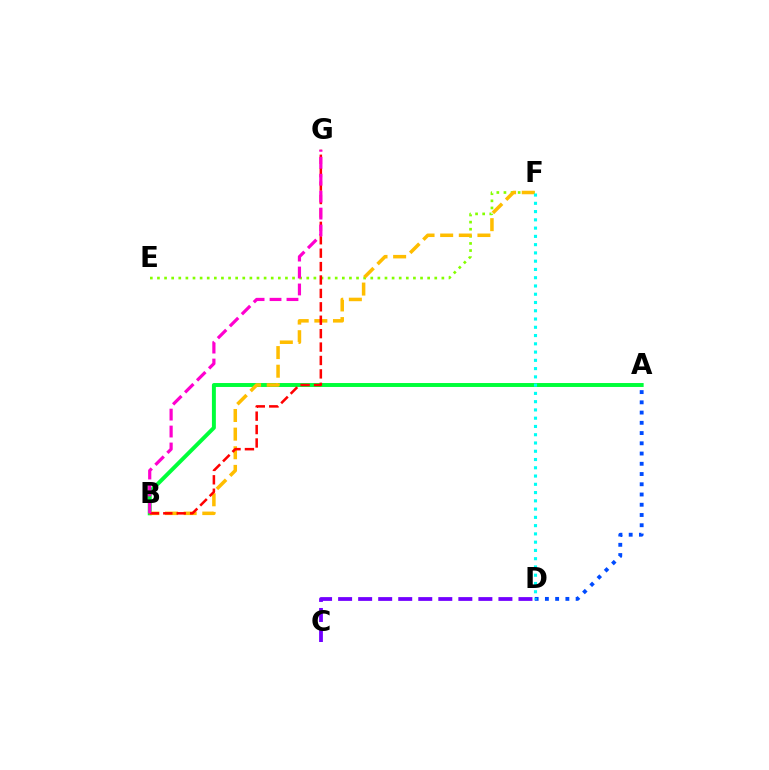{('A', 'B'): [{'color': '#00ff39', 'line_style': 'solid', 'thickness': 2.84}], ('E', 'F'): [{'color': '#84ff00', 'line_style': 'dotted', 'thickness': 1.93}], ('A', 'D'): [{'color': '#004bff', 'line_style': 'dotted', 'thickness': 2.78}], ('B', 'F'): [{'color': '#ffbd00', 'line_style': 'dashed', 'thickness': 2.53}], ('B', 'G'): [{'color': '#ff0000', 'line_style': 'dashed', 'thickness': 1.82}, {'color': '#ff00cf', 'line_style': 'dashed', 'thickness': 2.3}], ('D', 'F'): [{'color': '#00fff6', 'line_style': 'dotted', 'thickness': 2.25}], ('C', 'D'): [{'color': '#7200ff', 'line_style': 'dashed', 'thickness': 2.72}]}